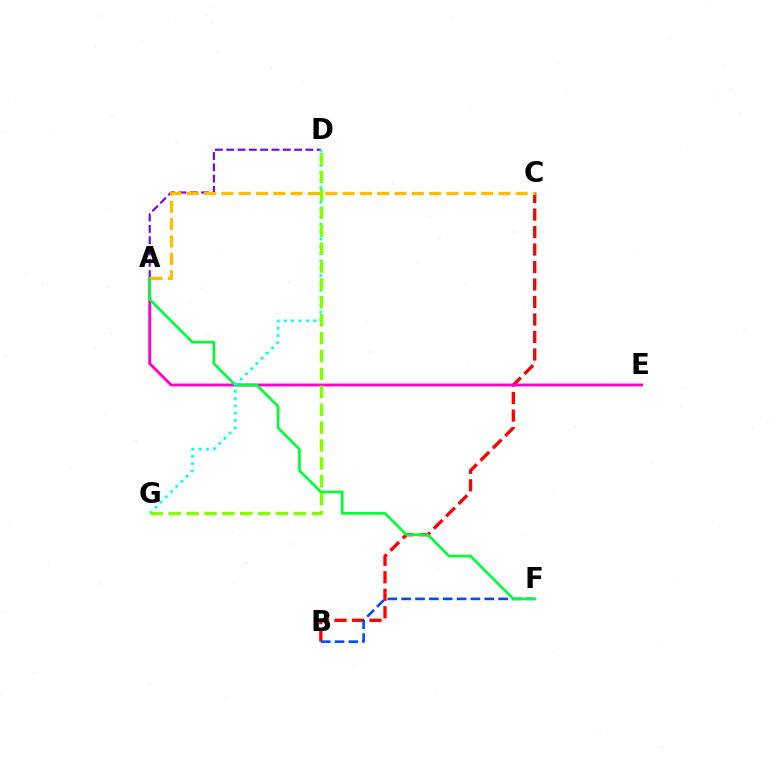{('B', 'C'): [{'color': '#ff0000', 'line_style': 'dashed', 'thickness': 2.38}], ('A', 'D'): [{'color': '#7200ff', 'line_style': 'dashed', 'thickness': 1.54}], ('B', 'F'): [{'color': '#004bff', 'line_style': 'dashed', 'thickness': 1.88}], ('A', 'E'): [{'color': '#ff00cf', 'line_style': 'solid', 'thickness': 2.07}], ('A', 'F'): [{'color': '#00ff39', 'line_style': 'solid', 'thickness': 1.93}], ('D', 'G'): [{'color': '#00fff6', 'line_style': 'dotted', 'thickness': 1.99}, {'color': '#84ff00', 'line_style': 'dashed', 'thickness': 2.43}], ('A', 'C'): [{'color': '#ffbd00', 'line_style': 'dashed', 'thickness': 2.35}]}